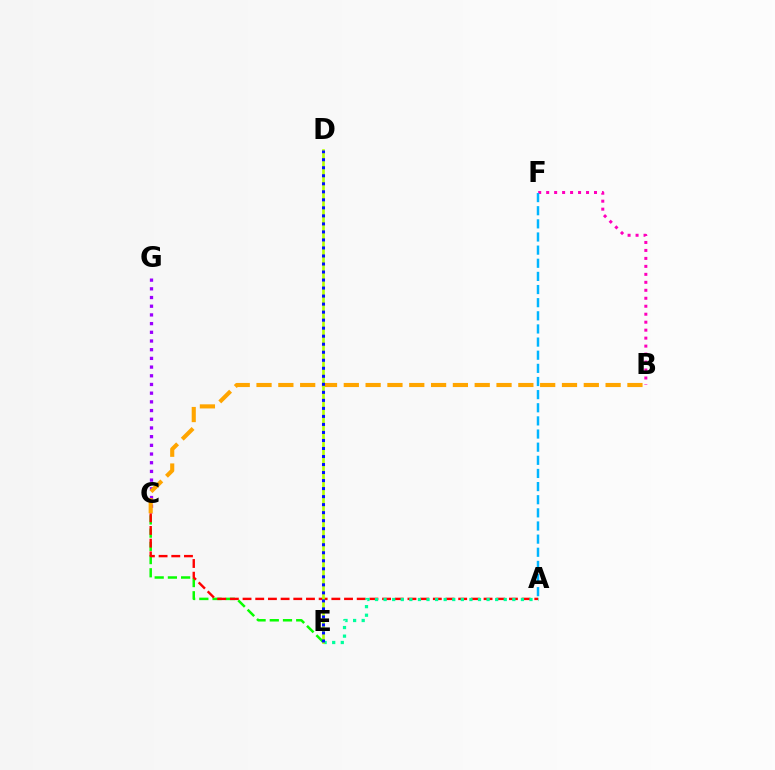{('C', 'E'): [{'color': '#08ff00', 'line_style': 'dashed', 'thickness': 1.79}], ('B', 'F'): [{'color': '#ff00bd', 'line_style': 'dotted', 'thickness': 2.17}], ('C', 'G'): [{'color': '#9b00ff', 'line_style': 'dotted', 'thickness': 2.36}], ('A', 'C'): [{'color': '#ff0000', 'line_style': 'dashed', 'thickness': 1.72}], ('B', 'C'): [{'color': '#ffa500', 'line_style': 'dashed', 'thickness': 2.96}], ('A', 'E'): [{'color': '#00ff9d', 'line_style': 'dotted', 'thickness': 2.33}], ('D', 'E'): [{'color': '#b3ff00', 'line_style': 'solid', 'thickness': 1.91}, {'color': '#0010ff', 'line_style': 'dotted', 'thickness': 2.18}], ('A', 'F'): [{'color': '#00b5ff', 'line_style': 'dashed', 'thickness': 1.78}]}